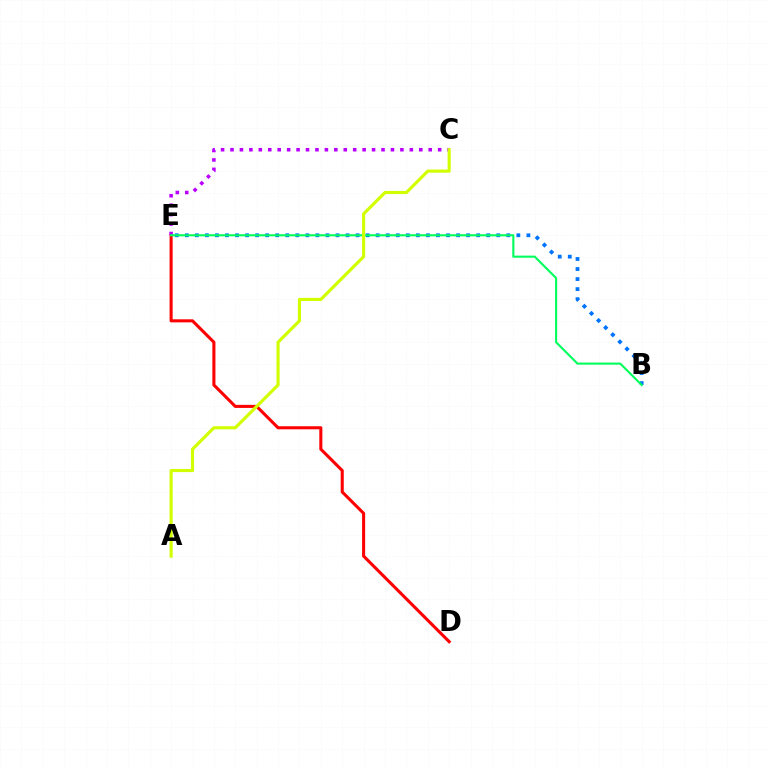{('B', 'E'): [{'color': '#0074ff', 'line_style': 'dotted', 'thickness': 2.73}, {'color': '#00ff5c', 'line_style': 'solid', 'thickness': 1.52}], ('D', 'E'): [{'color': '#ff0000', 'line_style': 'solid', 'thickness': 2.21}], ('C', 'E'): [{'color': '#b900ff', 'line_style': 'dotted', 'thickness': 2.56}], ('A', 'C'): [{'color': '#d1ff00', 'line_style': 'solid', 'thickness': 2.25}]}